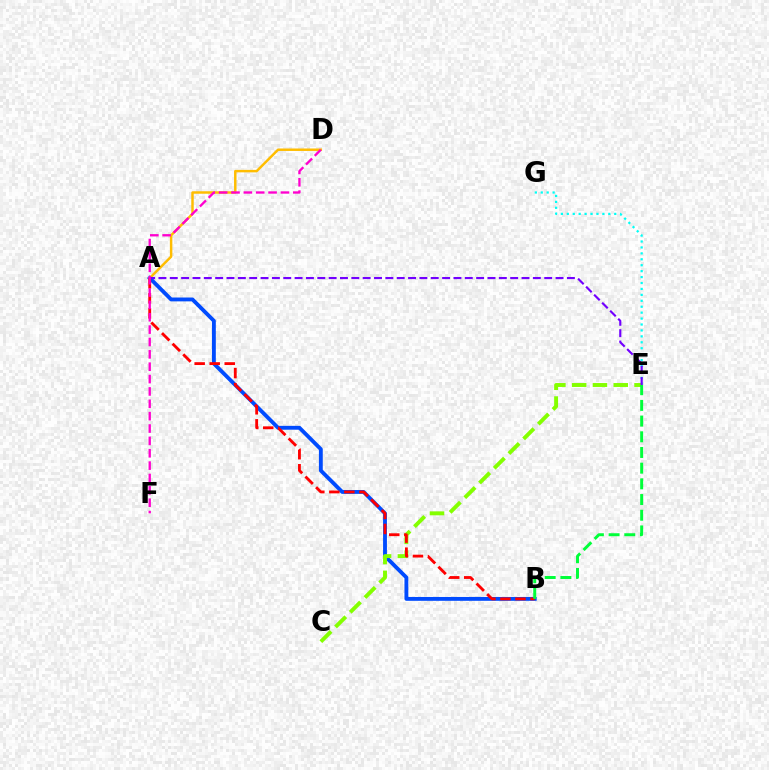{('A', 'B'): [{'color': '#004bff', 'line_style': 'solid', 'thickness': 2.78}, {'color': '#ff0000', 'line_style': 'dashed', 'thickness': 2.04}], ('E', 'G'): [{'color': '#00fff6', 'line_style': 'dotted', 'thickness': 1.61}], ('C', 'E'): [{'color': '#84ff00', 'line_style': 'dashed', 'thickness': 2.82}], ('A', 'D'): [{'color': '#ffbd00', 'line_style': 'solid', 'thickness': 1.77}], ('A', 'E'): [{'color': '#7200ff', 'line_style': 'dashed', 'thickness': 1.54}], ('B', 'E'): [{'color': '#00ff39', 'line_style': 'dashed', 'thickness': 2.13}], ('D', 'F'): [{'color': '#ff00cf', 'line_style': 'dashed', 'thickness': 1.68}]}